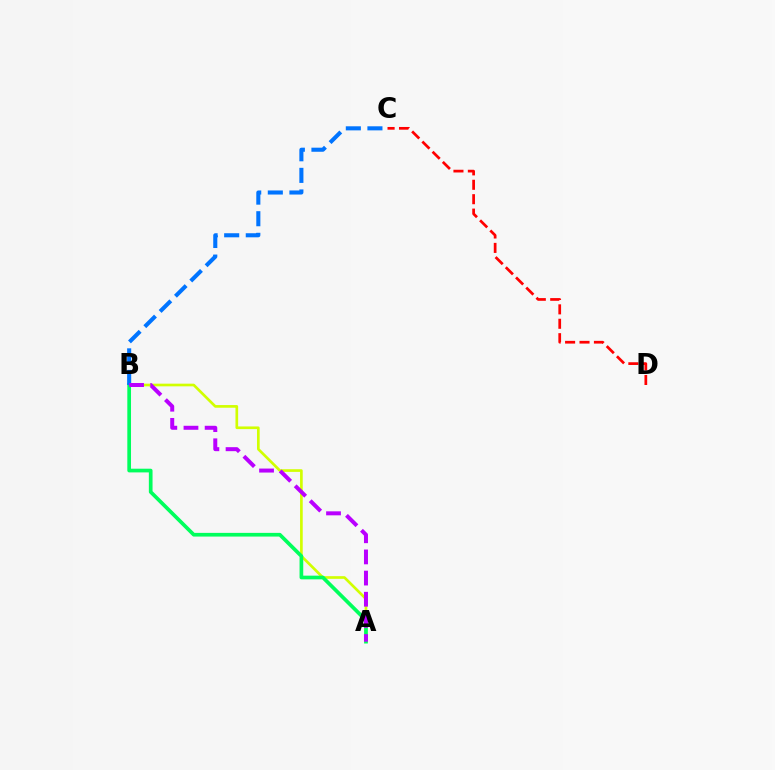{('A', 'B'): [{'color': '#d1ff00', 'line_style': 'solid', 'thickness': 1.93}, {'color': '#00ff5c', 'line_style': 'solid', 'thickness': 2.66}, {'color': '#b900ff', 'line_style': 'dashed', 'thickness': 2.87}], ('B', 'C'): [{'color': '#0074ff', 'line_style': 'dashed', 'thickness': 2.93}], ('C', 'D'): [{'color': '#ff0000', 'line_style': 'dashed', 'thickness': 1.96}]}